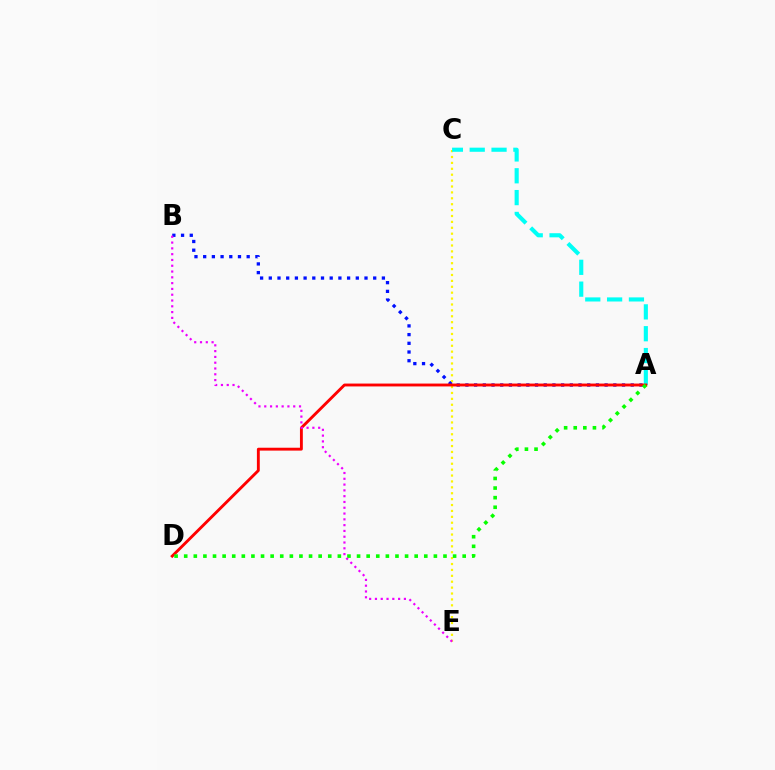{('C', 'E'): [{'color': '#fcf500', 'line_style': 'dotted', 'thickness': 1.6}], ('A', 'C'): [{'color': '#00fff6', 'line_style': 'dashed', 'thickness': 2.97}], ('A', 'B'): [{'color': '#0010ff', 'line_style': 'dotted', 'thickness': 2.36}], ('A', 'D'): [{'color': '#ff0000', 'line_style': 'solid', 'thickness': 2.07}, {'color': '#08ff00', 'line_style': 'dotted', 'thickness': 2.61}], ('B', 'E'): [{'color': '#ee00ff', 'line_style': 'dotted', 'thickness': 1.57}]}